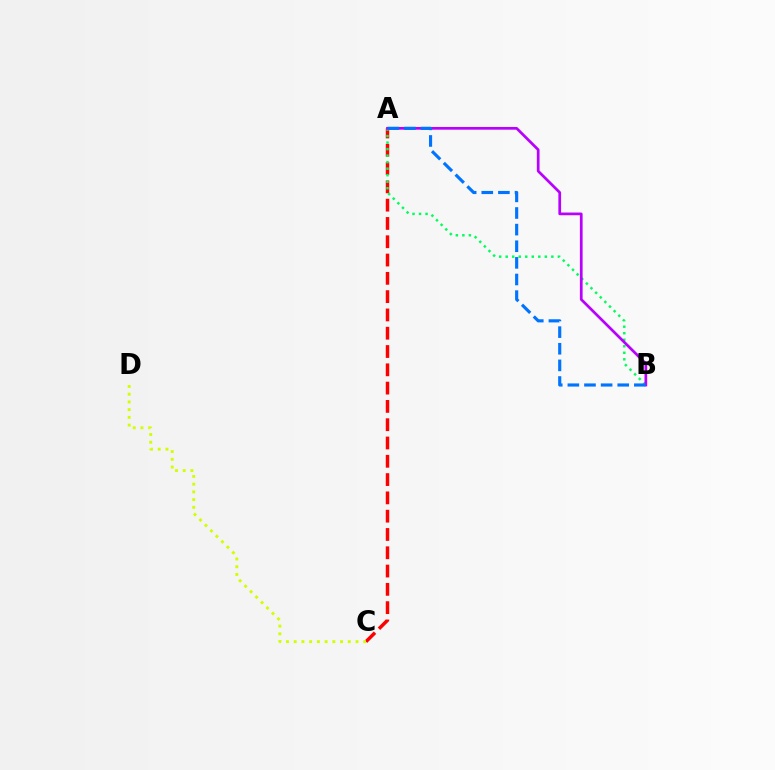{('A', 'C'): [{'color': '#ff0000', 'line_style': 'dashed', 'thickness': 2.49}], ('A', 'B'): [{'color': '#00ff5c', 'line_style': 'dotted', 'thickness': 1.77}, {'color': '#b900ff', 'line_style': 'solid', 'thickness': 1.96}, {'color': '#0074ff', 'line_style': 'dashed', 'thickness': 2.26}], ('C', 'D'): [{'color': '#d1ff00', 'line_style': 'dotted', 'thickness': 2.1}]}